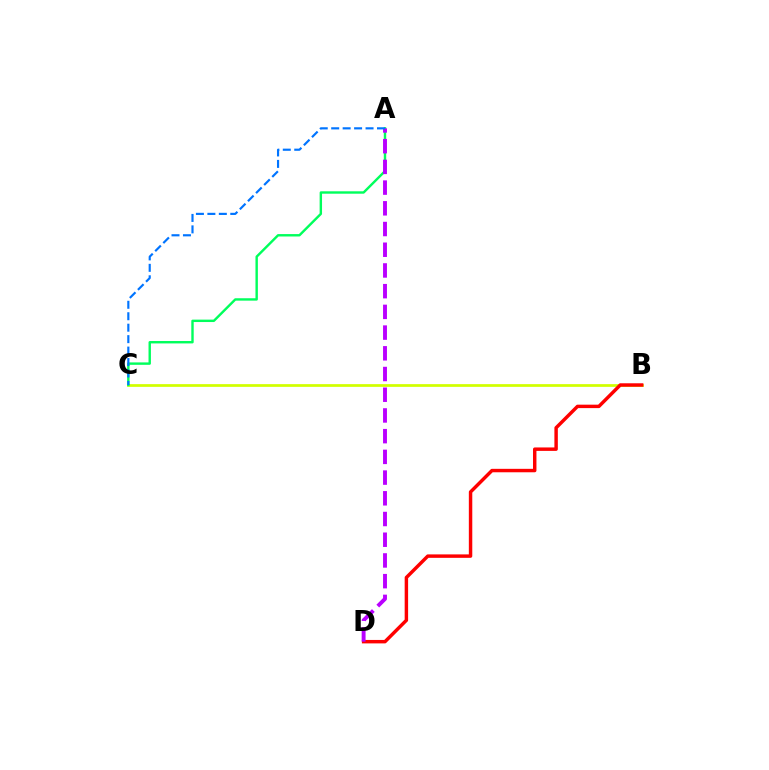{('B', 'C'): [{'color': '#d1ff00', 'line_style': 'solid', 'thickness': 1.96}], ('B', 'D'): [{'color': '#ff0000', 'line_style': 'solid', 'thickness': 2.48}], ('A', 'C'): [{'color': '#00ff5c', 'line_style': 'solid', 'thickness': 1.73}, {'color': '#0074ff', 'line_style': 'dashed', 'thickness': 1.56}], ('A', 'D'): [{'color': '#b900ff', 'line_style': 'dashed', 'thickness': 2.81}]}